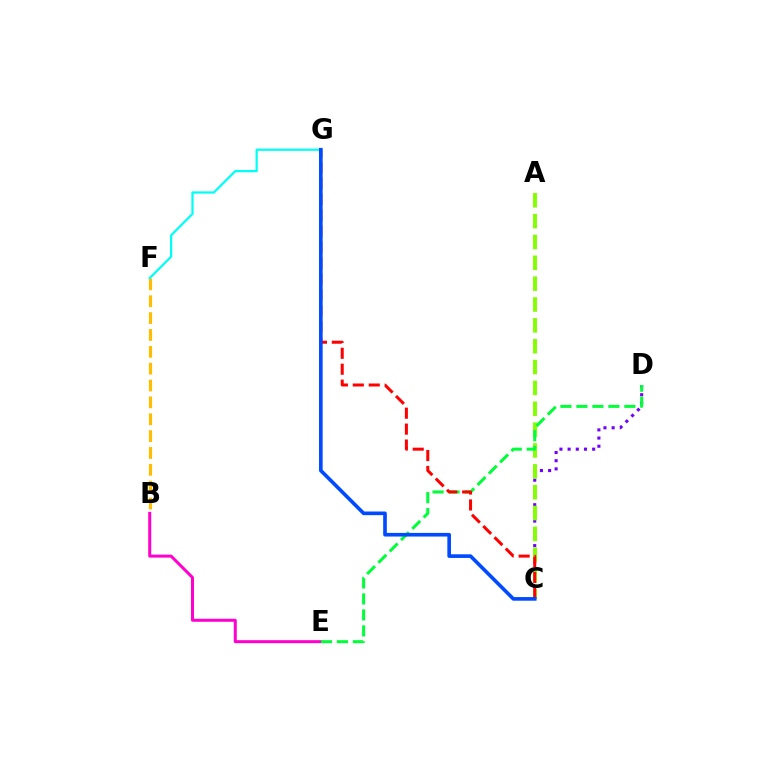{('B', 'F'): [{'color': '#ffbd00', 'line_style': 'dashed', 'thickness': 2.29}], ('C', 'D'): [{'color': '#7200ff', 'line_style': 'dotted', 'thickness': 2.22}], ('B', 'E'): [{'color': '#ff00cf', 'line_style': 'solid', 'thickness': 2.17}], ('A', 'C'): [{'color': '#84ff00', 'line_style': 'dashed', 'thickness': 2.83}], ('D', 'E'): [{'color': '#00ff39', 'line_style': 'dashed', 'thickness': 2.17}], ('C', 'G'): [{'color': '#ff0000', 'line_style': 'dashed', 'thickness': 2.16}, {'color': '#004bff', 'line_style': 'solid', 'thickness': 2.62}], ('F', 'G'): [{'color': '#00fff6', 'line_style': 'solid', 'thickness': 1.6}]}